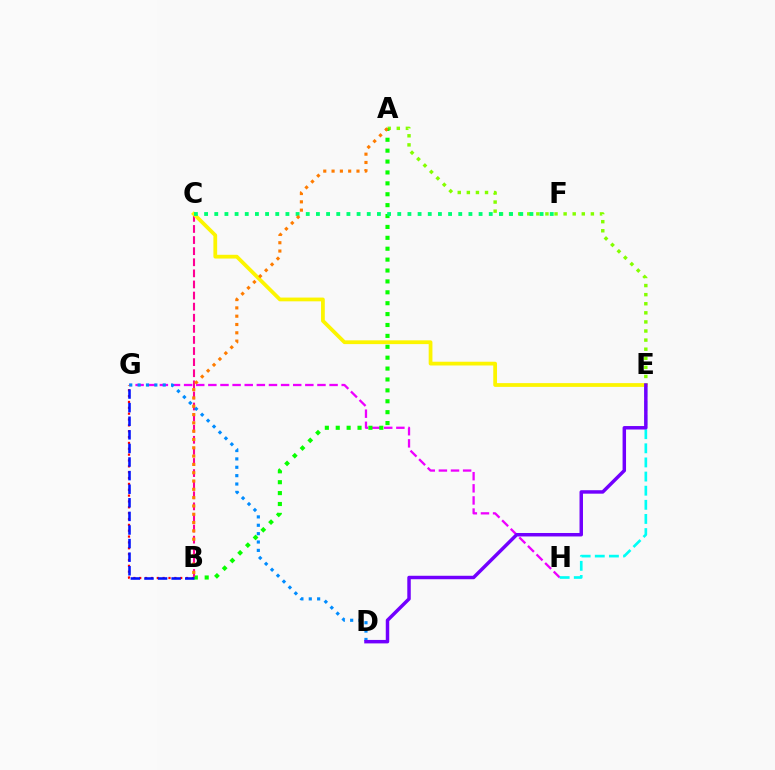{('A', 'E'): [{'color': '#84ff00', 'line_style': 'dotted', 'thickness': 2.47}], ('G', 'H'): [{'color': '#ee00ff', 'line_style': 'dashed', 'thickness': 1.65}], ('A', 'B'): [{'color': '#08ff00', 'line_style': 'dotted', 'thickness': 2.96}, {'color': '#ff7c00', 'line_style': 'dotted', 'thickness': 2.26}], ('B', 'C'): [{'color': '#ff0094', 'line_style': 'dashed', 'thickness': 1.51}], ('B', 'G'): [{'color': '#ff0000', 'line_style': 'dotted', 'thickness': 1.59}, {'color': '#0010ff', 'line_style': 'dashed', 'thickness': 1.85}], ('E', 'H'): [{'color': '#00fff6', 'line_style': 'dashed', 'thickness': 1.92}], ('D', 'G'): [{'color': '#008cff', 'line_style': 'dotted', 'thickness': 2.27}], ('C', 'E'): [{'color': '#fcf500', 'line_style': 'solid', 'thickness': 2.71}], ('C', 'F'): [{'color': '#00ff74', 'line_style': 'dotted', 'thickness': 2.76}], ('D', 'E'): [{'color': '#7200ff', 'line_style': 'solid', 'thickness': 2.5}]}